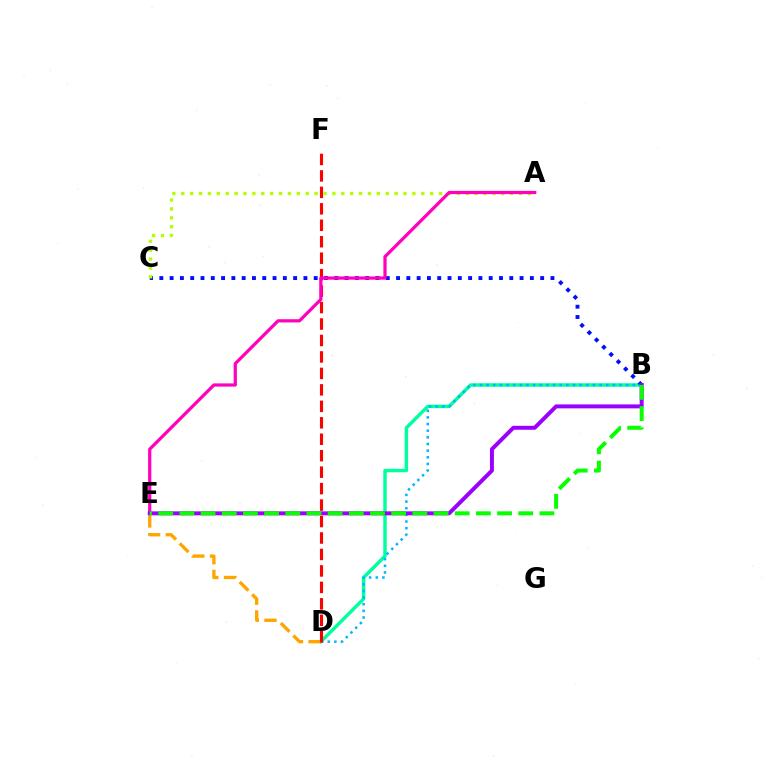{('B', 'D'): [{'color': '#00ff9d', 'line_style': 'solid', 'thickness': 2.47}, {'color': '#00b5ff', 'line_style': 'dotted', 'thickness': 1.81}], ('B', 'C'): [{'color': '#0010ff', 'line_style': 'dotted', 'thickness': 2.8}], ('D', 'E'): [{'color': '#ffa500', 'line_style': 'dashed', 'thickness': 2.4}], ('D', 'F'): [{'color': '#ff0000', 'line_style': 'dashed', 'thickness': 2.24}], ('A', 'C'): [{'color': '#b3ff00', 'line_style': 'dotted', 'thickness': 2.42}], ('A', 'E'): [{'color': '#ff00bd', 'line_style': 'solid', 'thickness': 2.32}], ('B', 'E'): [{'color': '#9b00ff', 'line_style': 'solid', 'thickness': 2.85}, {'color': '#08ff00', 'line_style': 'dashed', 'thickness': 2.88}]}